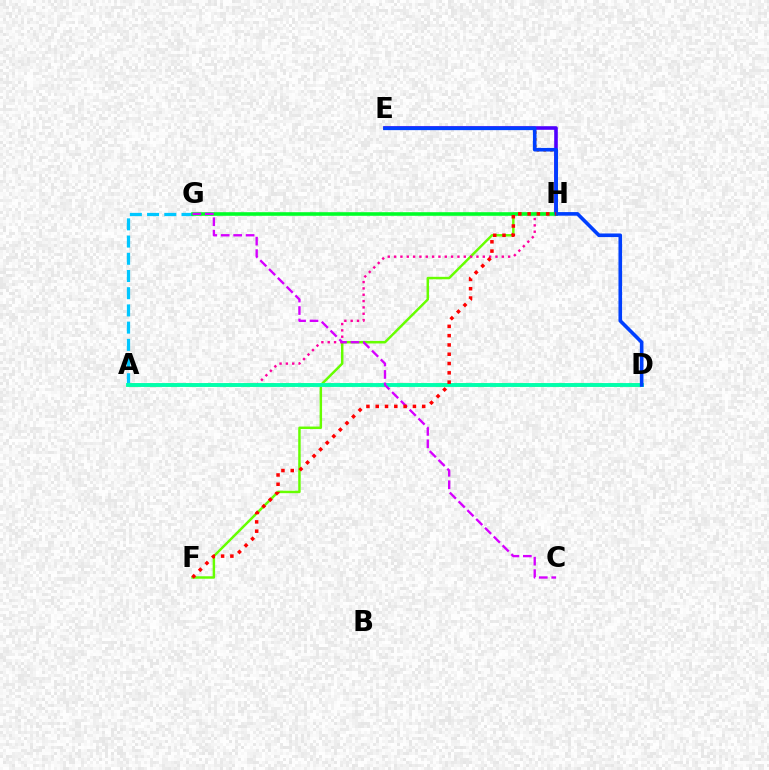{('F', 'H'): [{'color': '#66ff00', 'line_style': 'solid', 'thickness': 1.77}, {'color': '#ff0000', 'line_style': 'dotted', 'thickness': 2.53}], ('E', 'H'): [{'color': '#ff8800', 'line_style': 'dotted', 'thickness': 1.84}, {'color': '#4f00ff', 'line_style': 'solid', 'thickness': 2.59}], ('A', 'G'): [{'color': '#00c7ff', 'line_style': 'dashed', 'thickness': 2.34}], ('A', 'H'): [{'color': '#ff00a0', 'line_style': 'dotted', 'thickness': 1.72}], ('G', 'H'): [{'color': '#00ff27', 'line_style': 'solid', 'thickness': 2.59}], ('A', 'D'): [{'color': '#eeff00', 'line_style': 'dashed', 'thickness': 2.62}, {'color': '#00ffaf', 'line_style': 'solid', 'thickness': 2.79}], ('C', 'G'): [{'color': '#d600ff', 'line_style': 'dashed', 'thickness': 1.69}], ('D', 'E'): [{'color': '#003fff', 'line_style': 'solid', 'thickness': 2.6}]}